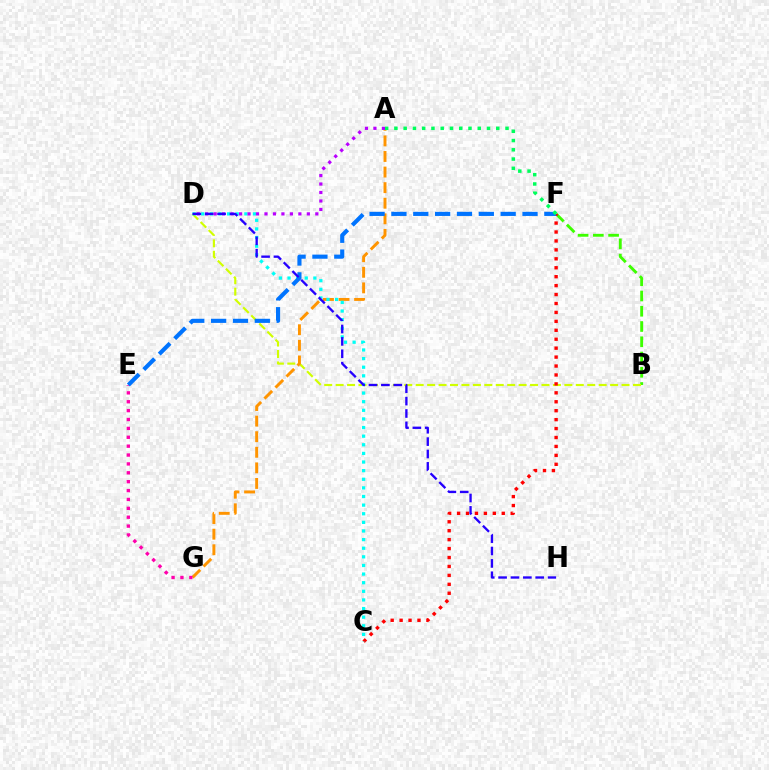{('B', 'F'): [{'color': '#3dff00', 'line_style': 'dashed', 'thickness': 2.07}], ('B', 'D'): [{'color': '#d1ff00', 'line_style': 'dashed', 'thickness': 1.55}], ('A', 'G'): [{'color': '#ff9400', 'line_style': 'dashed', 'thickness': 2.12}], ('E', 'G'): [{'color': '#ff00ac', 'line_style': 'dotted', 'thickness': 2.41}], ('C', 'F'): [{'color': '#ff0000', 'line_style': 'dotted', 'thickness': 2.43}], ('C', 'D'): [{'color': '#00fff6', 'line_style': 'dotted', 'thickness': 2.34}], ('A', 'D'): [{'color': '#b900ff', 'line_style': 'dotted', 'thickness': 2.3}], ('E', 'F'): [{'color': '#0074ff', 'line_style': 'dashed', 'thickness': 2.97}], ('A', 'F'): [{'color': '#00ff5c', 'line_style': 'dotted', 'thickness': 2.52}], ('D', 'H'): [{'color': '#2500ff', 'line_style': 'dashed', 'thickness': 1.68}]}